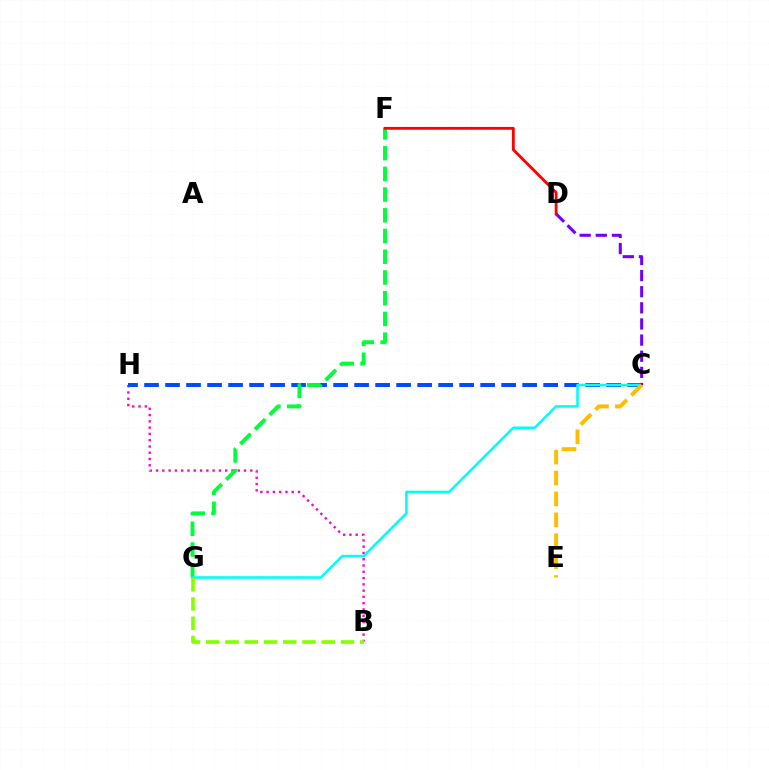{('B', 'H'): [{'color': '#ff00cf', 'line_style': 'dotted', 'thickness': 1.71}], ('C', 'H'): [{'color': '#004bff', 'line_style': 'dashed', 'thickness': 2.85}], ('F', 'G'): [{'color': '#00ff39', 'line_style': 'dashed', 'thickness': 2.82}], ('C', 'G'): [{'color': '#00fff6', 'line_style': 'solid', 'thickness': 1.86}], ('C', 'D'): [{'color': '#7200ff', 'line_style': 'dashed', 'thickness': 2.19}], ('D', 'F'): [{'color': '#ff0000', 'line_style': 'solid', 'thickness': 2.02}], ('C', 'E'): [{'color': '#ffbd00', 'line_style': 'dashed', 'thickness': 2.84}], ('B', 'G'): [{'color': '#84ff00', 'line_style': 'dashed', 'thickness': 2.62}]}